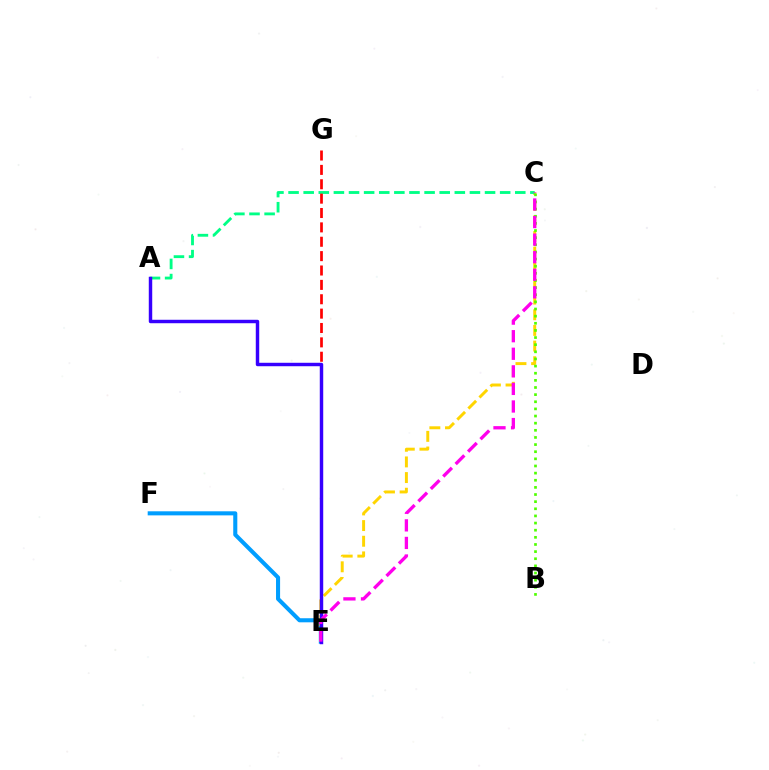{('E', 'F'): [{'color': '#009eff', 'line_style': 'solid', 'thickness': 2.93}], ('C', 'E'): [{'color': '#ffd500', 'line_style': 'dashed', 'thickness': 2.13}, {'color': '#ff00ed', 'line_style': 'dashed', 'thickness': 2.39}], ('A', 'C'): [{'color': '#00ff86', 'line_style': 'dashed', 'thickness': 2.05}], ('E', 'G'): [{'color': '#ff0000', 'line_style': 'dashed', 'thickness': 1.95}], ('A', 'E'): [{'color': '#3700ff', 'line_style': 'solid', 'thickness': 2.48}], ('B', 'C'): [{'color': '#4fff00', 'line_style': 'dotted', 'thickness': 1.94}]}